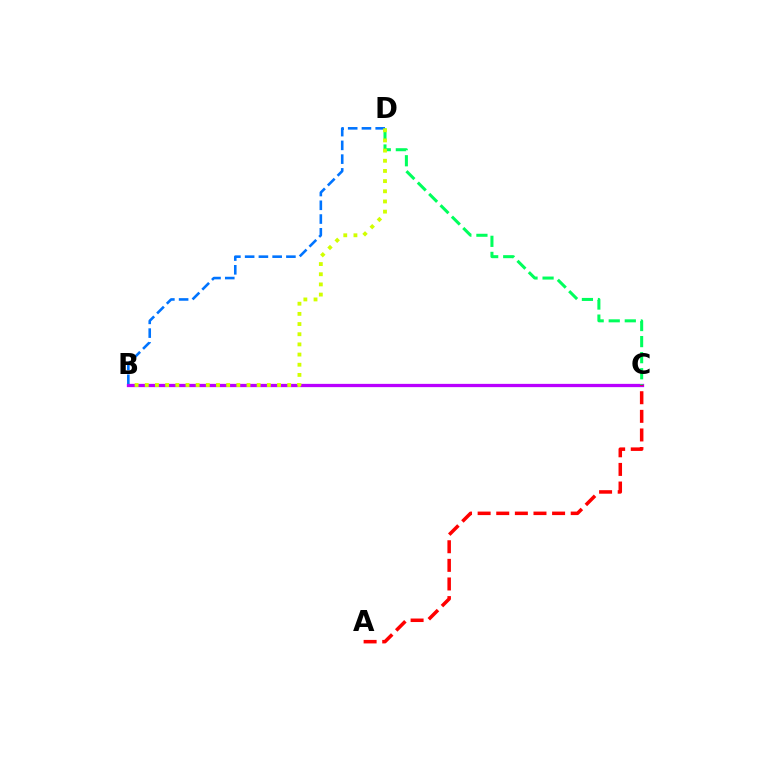{('B', 'C'): [{'color': '#b900ff', 'line_style': 'solid', 'thickness': 2.36}], ('C', 'D'): [{'color': '#00ff5c', 'line_style': 'dashed', 'thickness': 2.18}], ('A', 'C'): [{'color': '#ff0000', 'line_style': 'dashed', 'thickness': 2.53}], ('B', 'D'): [{'color': '#0074ff', 'line_style': 'dashed', 'thickness': 1.87}, {'color': '#d1ff00', 'line_style': 'dotted', 'thickness': 2.76}]}